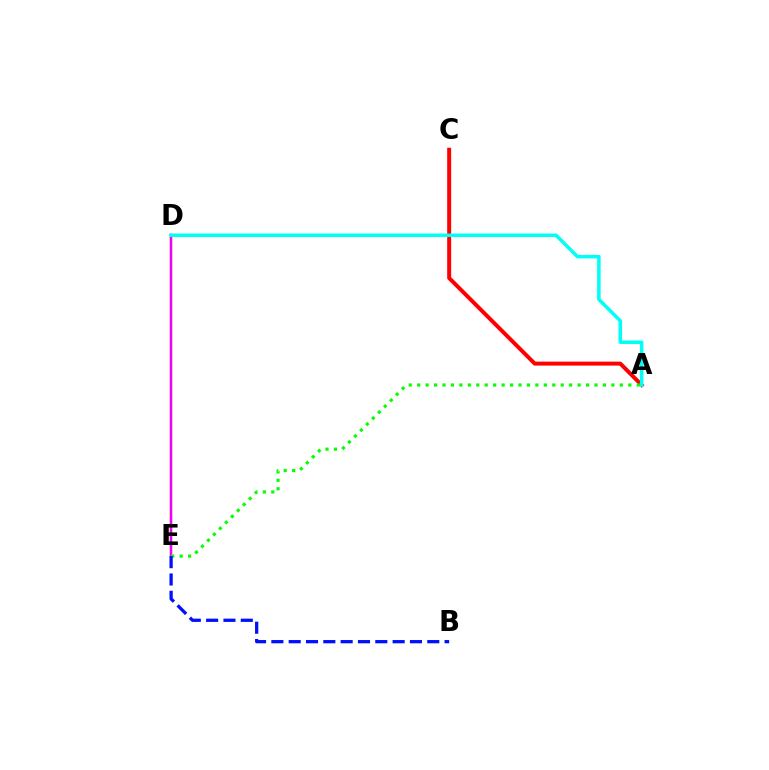{('D', 'E'): [{'color': '#fcf500', 'line_style': 'solid', 'thickness': 1.76}, {'color': '#ee00ff', 'line_style': 'solid', 'thickness': 1.78}], ('A', 'C'): [{'color': '#ff0000', 'line_style': 'solid', 'thickness': 2.86}], ('A', 'E'): [{'color': '#08ff00', 'line_style': 'dotted', 'thickness': 2.29}], ('A', 'D'): [{'color': '#00fff6', 'line_style': 'solid', 'thickness': 2.54}], ('B', 'E'): [{'color': '#0010ff', 'line_style': 'dashed', 'thickness': 2.35}]}